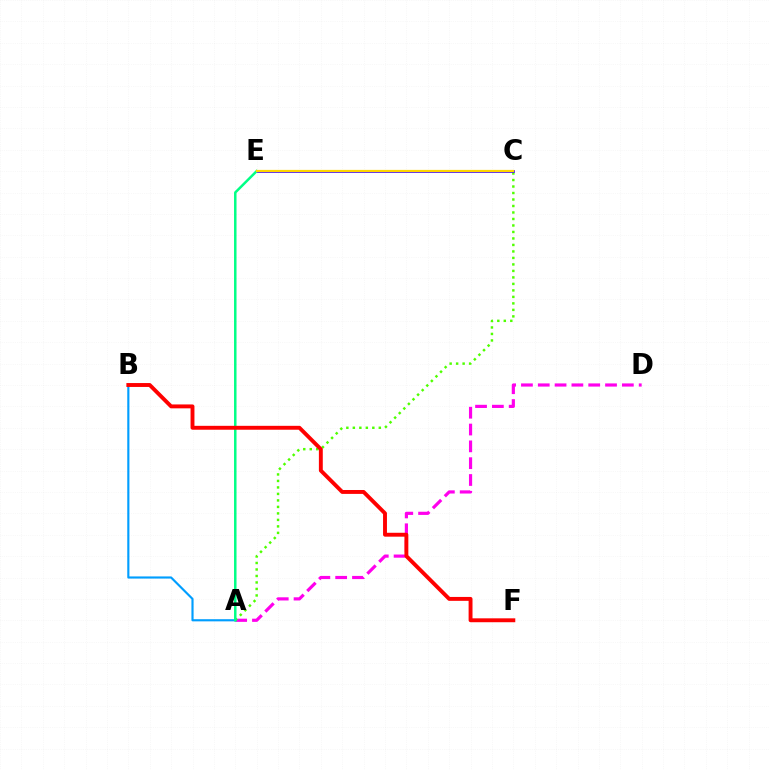{('A', 'D'): [{'color': '#ff00ed', 'line_style': 'dashed', 'thickness': 2.28}], ('A', 'C'): [{'color': '#4fff00', 'line_style': 'dotted', 'thickness': 1.76}], ('A', 'B'): [{'color': '#009eff', 'line_style': 'solid', 'thickness': 1.54}], ('C', 'E'): [{'color': '#3700ff', 'line_style': 'solid', 'thickness': 1.92}, {'color': '#ffd500', 'line_style': 'solid', 'thickness': 1.61}], ('A', 'E'): [{'color': '#00ff86', 'line_style': 'solid', 'thickness': 1.8}], ('B', 'F'): [{'color': '#ff0000', 'line_style': 'solid', 'thickness': 2.81}]}